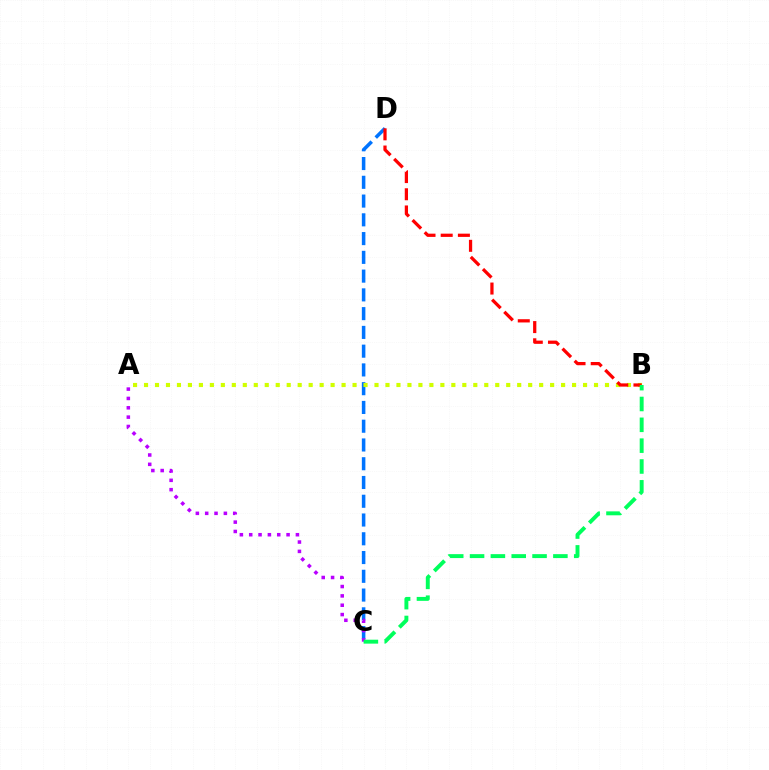{('C', 'D'): [{'color': '#0074ff', 'line_style': 'dashed', 'thickness': 2.55}], ('A', 'B'): [{'color': '#d1ff00', 'line_style': 'dotted', 'thickness': 2.98}], ('A', 'C'): [{'color': '#b900ff', 'line_style': 'dotted', 'thickness': 2.54}], ('B', 'D'): [{'color': '#ff0000', 'line_style': 'dashed', 'thickness': 2.34}], ('B', 'C'): [{'color': '#00ff5c', 'line_style': 'dashed', 'thickness': 2.83}]}